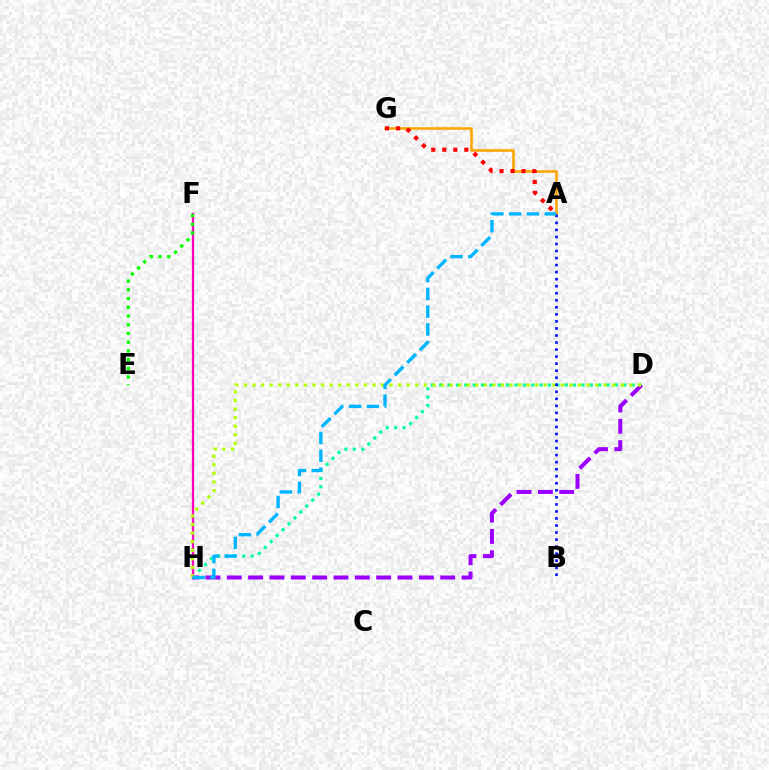{('A', 'G'): [{'color': '#ffa500', 'line_style': 'solid', 'thickness': 1.83}, {'color': '#ff0000', 'line_style': 'dotted', 'thickness': 2.99}], ('D', 'H'): [{'color': '#00ff9d', 'line_style': 'dotted', 'thickness': 2.27}, {'color': '#9b00ff', 'line_style': 'dashed', 'thickness': 2.9}, {'color': '#b3ff00', 'line_style': 'dotted', 'thickness': 2.33}], ('F', 'H'): [{'color': '#ff00bd', 'line_style': 'solid', 'thickness': 1.63}], ('E', 'F'): [{'color': '#08ff00', 'line_style': 'dotted', 'thickness': 2.37}], ('A', 'B'): [{'color': '#0010ff', 'line_style': 'dotted', 'thickness': 1.91}], ('A', 'H'): [{'color': '#00b5ff', 'line_style': 'dashed', 'thickness': 2.42}]}